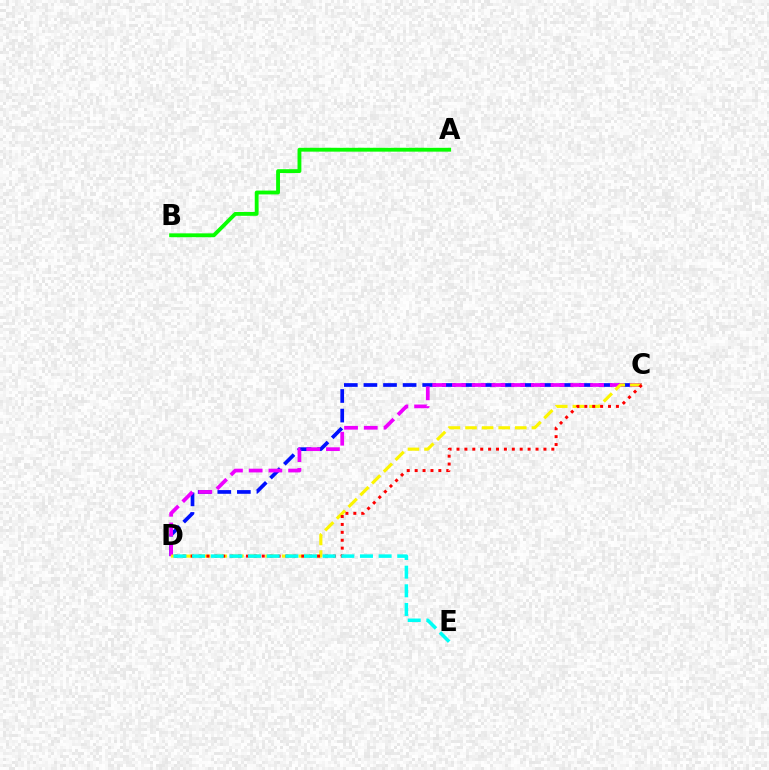{('A', 'B'): [{'color': '#08ff00', 'line_style': 'solid', 'thickness': 2.77}], ('C', 'D'): [{'color': '#0010ff', 'line_style': 'dashed', 'thickness': 2.66}, {'color': '#ee00ff', 'line_style': 'dashed', 'thickness': 2.68}, {'color': '#fcf500', 'line_style': 'dashed', 'thickness': 2.26}, {'color': '#ff0000', 'line_style': 'dotted', 'thickness': 2.15}], ('D', 'E'): [{'color': '#00fff6', 'line_style': 'dashed', 'thickness': 2.53}]}